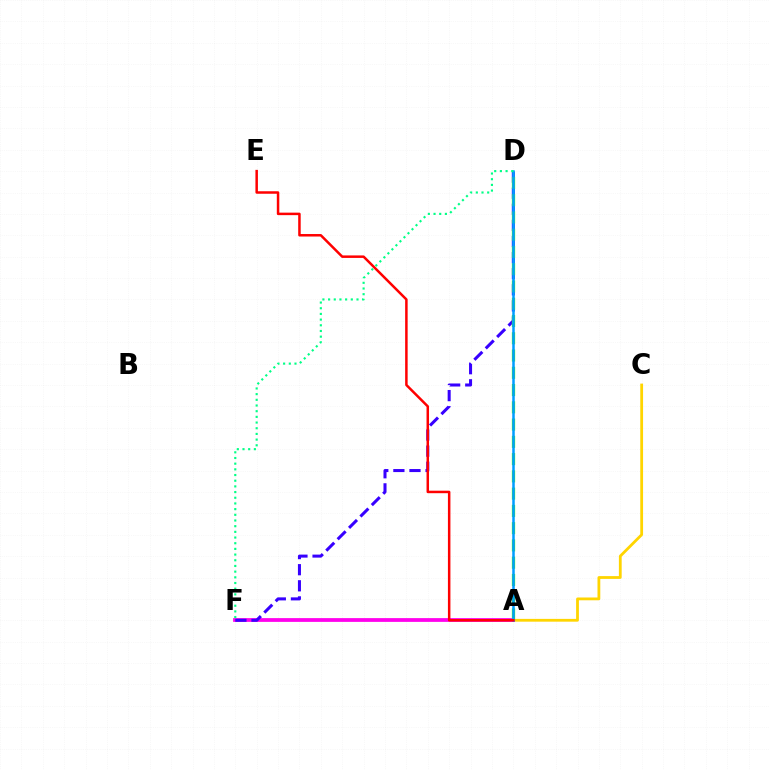{('A', 'C'): [{'color': '#ffd500', 'line_style': 'solid', 'thickness': 2.01}], ('A', 'F'): [{'color': '#ff00ed', 'line_style': 'solid', 'thickness': 2.71}], ('D', 'F'): [{'color': '#3700ff', 'line_style': 'dashed', 'thickness': 2.19}, {'color': '#00ff86', 'line_style': 'dotted', 'thickness': 1.54}], ('A', 'D'): [{'color': '#4fff00', 'line_style': 'dashed', 'thickness': 2.35}, {'color': '#009eff', 'line_style': 'solid', 'thickness': 1.81}], ('A', 'E'): [{'color': '#ff0000', 'line_style': 'solid', 'thickness': 1.8}]}